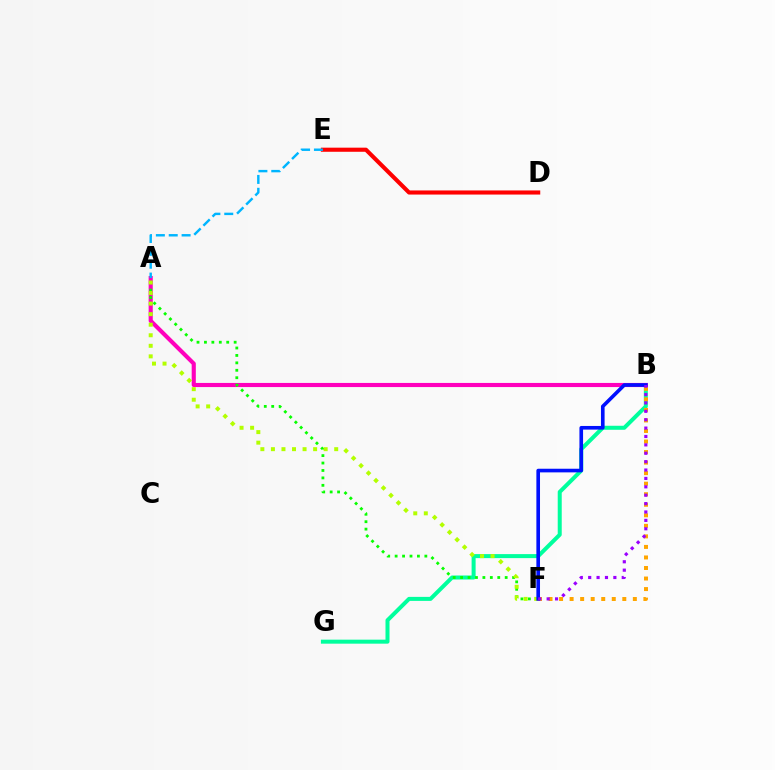{('B', 'G'): [{'color': '#00ff9d', 'line_style': 'solid', 'thickness': 2.89}], ('A', 'B'): [{'color': '#ff00bd', 'line_style': 'solid', 'thickness': 2.97}], ('A', 'F'): [{'color': '#08ff00', 'line_style': 'dotted', 'thickness': 2.02}, {'color': '#b3ff00', 'line_style': 'dotted', 'thickness': 2.87}], ('B', 'F'): [{'color': '#ffa500', 'line_style': 'dotted', 'thickness': 2.86}, {'color': '#0010ff', 'line_style': 'solid', 'thickness': 2.62}, {'color': '#9b00ff', 'line_style': 'dotted', 'thickness': 2.28}], ('D', 'E'): [{'color': '#ff0000', 'line_style': 'solid', 'thickness': 2.96}], ('A', 'E'): [{'color': '#00b5ff', 'line_style': 'dashed', 'thickness': 1.75}]}